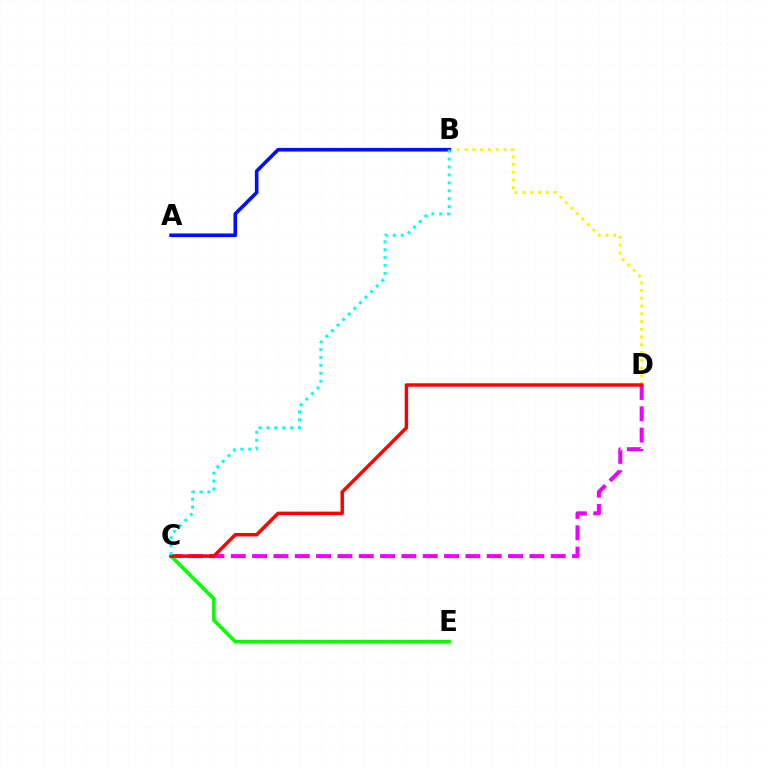{('C', 'D'): [{'color': '#ee00ff', 'line_style': 'dashed', 'thickness': 2.9}, {'color': '#ff0000', 'line_style': 'solid', 'thickness': 2.49}], ('B', 'D'): [{'color': '#fcf500', 'line_style': 'dotted', 'thickness': 2.1}], ('C', 'E'): [{'color': '#08ff00', 'line_style': 'solid', 'thickness': 2.61}], ('A', 'B'): [{'color': '#0010ff', 'line_style': 'solid', 'thickness': 2.62}], ('B', 'C'): [{'color': '#00fff6', 'line_style': 'dotted', 'thickness': 2.15}]}